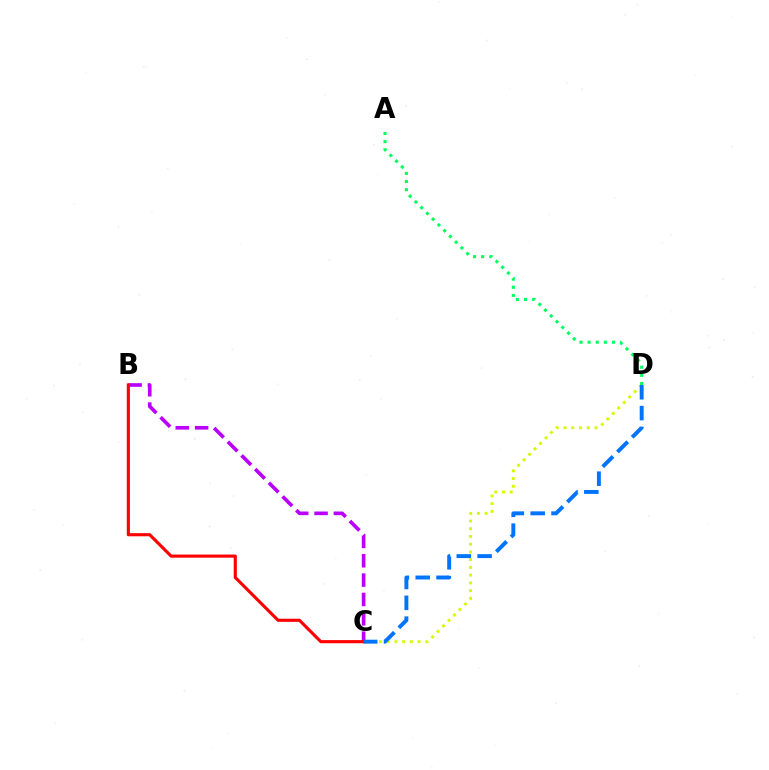{('B', 'C'): [{'color': '#b900ff', 'line_style': 'dashed', 'thickness': 2.63}, {'color': '#ff0000', 'line_style': 'solid', 'thickness': 2.25}], ('C', 'D'): [{'color': '#d1ff00', 'line_style': 'dotted', 'thickness': 2.1}, {'color': '#0074ff', 'line_style': 'dashed', 'thickness': 2.83}], ('A', 'D'): [{'color': '#00ff5c', 'line_style': 'dotted', 'thickness': 2.21}]}